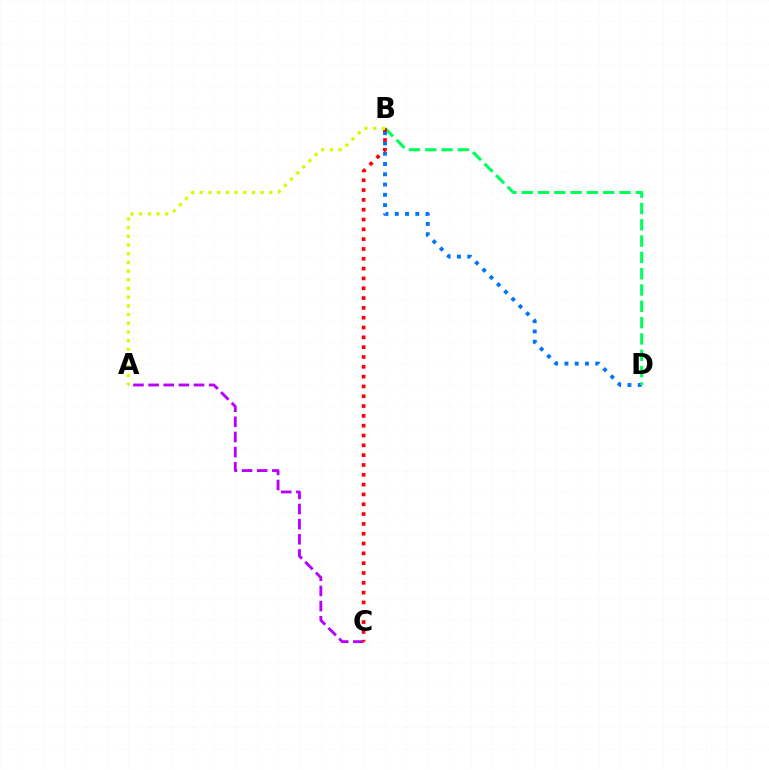{('B', 'D'): [{'color': '#0074ff', 'line_style': 'dotted', 'thickness': 2.79}, {'color': '#00ff5c', 'line_style': 'dashed', 'thickness': 2.22}], ('A', 'C'): [{'color': '#b900ff', 'line_style': 'dashed', 'thickness': 2.06}], ('B', 'C'): [{'color': '#ff0000', 'line_style': 'dotted', 'thickness': 2.67}], ('A', 'B'): [{'color': '#d1ff00', 'line_style': 'dotted', 'thickness': 2.36}]}